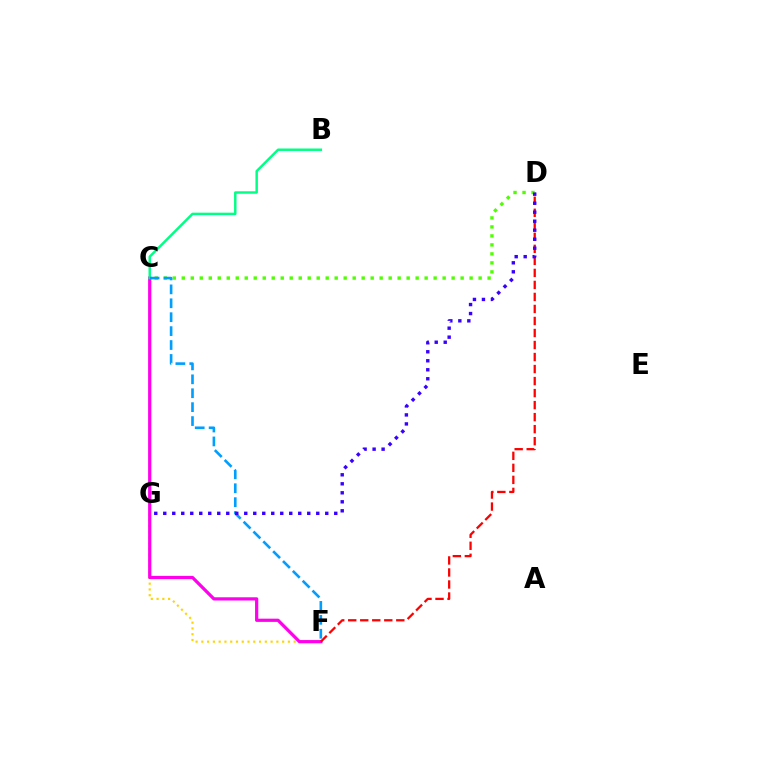{('F', 'G'): [{'color': '#ffd500', 'line_style': 'dotted', 'thickness': 1.57}], ('C', 'F'): [{'color': '#ff00ed', 'line_style': 'solid', 'thickness': 2.32}, {'color': '#009eff', 'line_style': 'dashed', 'thickness': 1.89}], ('D', 'F'): [{'color': '#ff0000', 'line_style': 'dashed', 'thickness': 1.63}], ('C', 'D'): [{'color': '#4fff00', 'line_style': 'dotted', 'thickness': 2.44}], ('B', 'C'): [{'color': '#00ff86', 'line_style': 'solid', 'thickness': 1.77}], ('D', 'G'): [{'color': '#3700ff', 'line_style': 'dotted', 'thickness': 2.45}]}